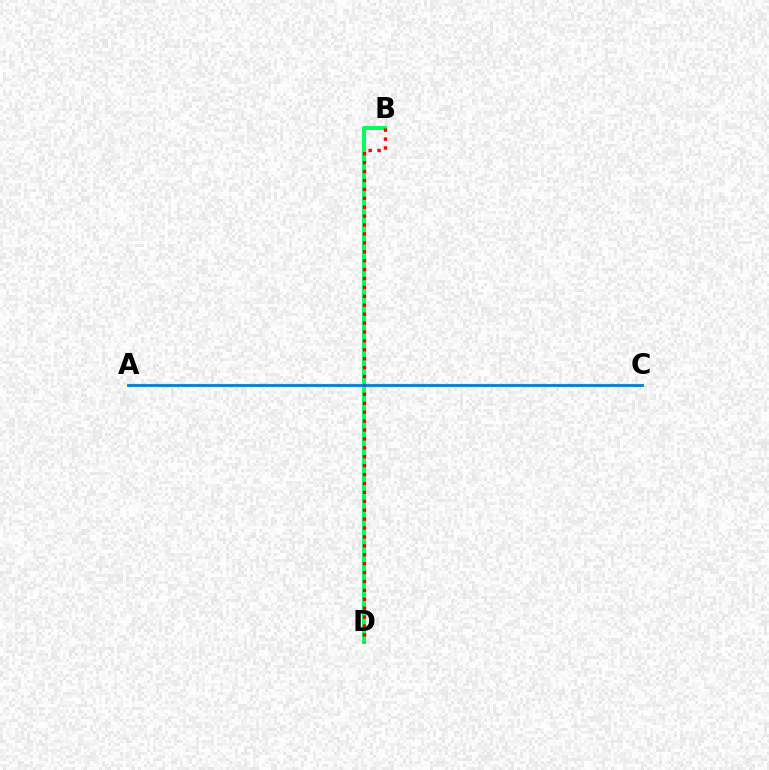{('B', 'D'): [{'color': '#00ff5c', 'line_style': 'solid', 'thickness': 2.85}, {'color': '#ff0000', 'line_style': 'dotted', 'thickness': 2.42}], ('A', 'C'): [{'color': '#b900ff', 'line_style': 'dotted', 'thickness': 2.04}, {'color': '#d1ff00', 'line_style': 'solid', 'thickness': 2.49}, {'color': '#0074ff', 'line_style': 'solid', 'thickness': 1.94}]}